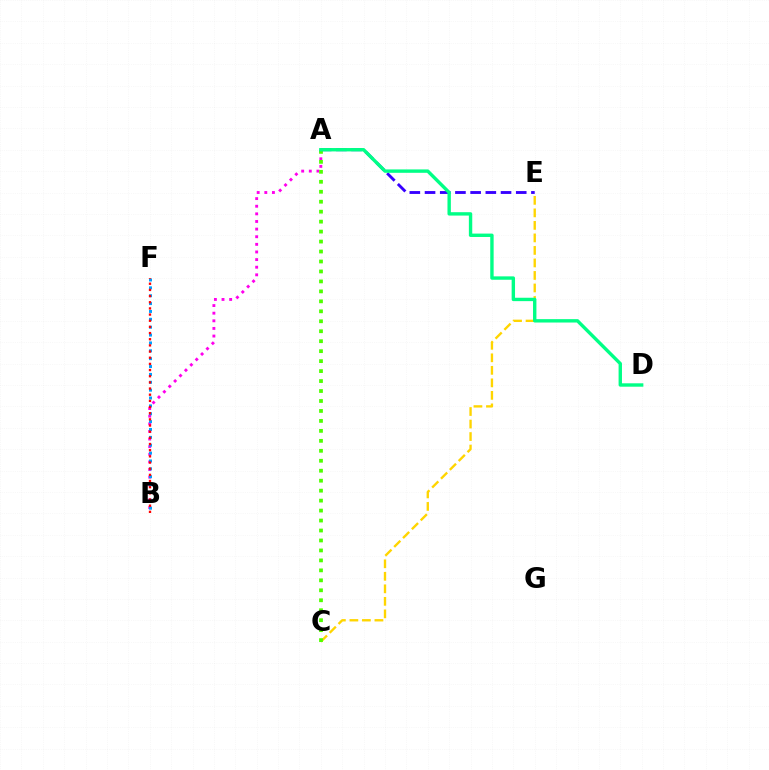{('C', 'E'): [{'color': '#ffd500', 'line_style': 'dashed', 'thickness': 1.7}], ('A', 'B'): [{'color': '#ff00ed', 'line_style': 'dotted', 'thickness': 2.07}], ('A', 'E'): [{'color': '#3700ff', 'line_style': 'dashed', 'thickness': 2.07}], ('A', 'C'): [{'color': '#4fff00', 'line_style': 'dotted', 'thickness': 2.71}], ('B', 'F'): [{'color': '#009eff', 'line_style': 'dotted', 'thickness': 2.14}, {'color': '#ff0000', 'line_style': 'dotted', 'thickness': 1.67}], ('A', 'D'): [{'color': '#00ff86', 'line_style': 'solid', 'thickness': 2.44}]}